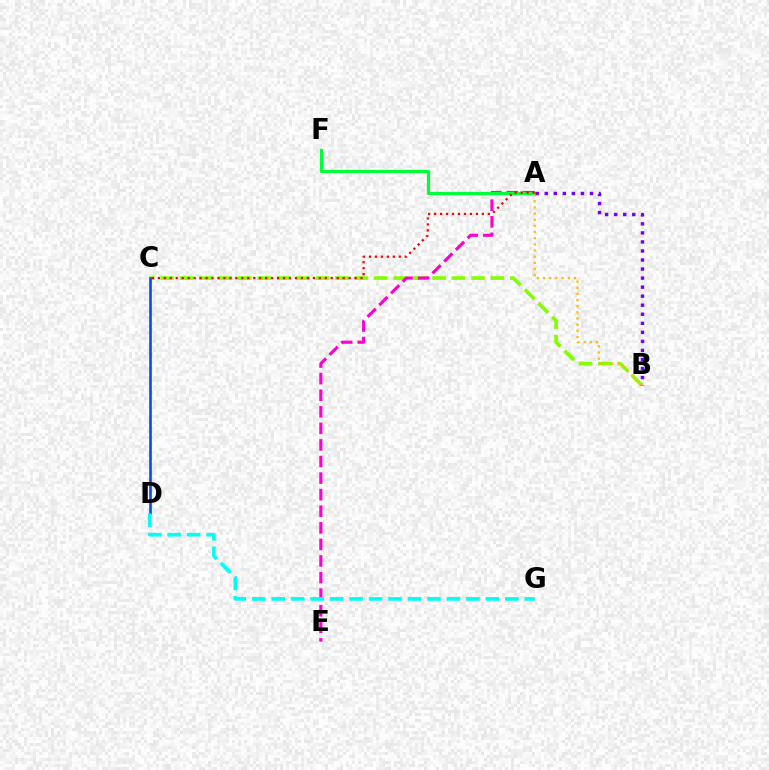{('B', 'C'): [{'color': '#84ff00', 'line_style': 'dashed', 'thickness': 2.64}], ('A', 'E'): [{'color': '#ff00cf', 'line_style': 'dashed', 'thickness': 2.25}], ('C', 'D'): [{'color': '#004bff', 'line_style': 'solid', 'thickness': 1.89}], ('A', 'F'): [{'color': '#00ff39', 'line_style': 'solid', 'thickness': 2.3}], ('A', 'B'): [{'color': '#ffbd00', 'line_style': 'dotted', 'thickness': 1.67}, {'color': '#7200ff', 'line_style': 'dotted', 'thickness': 2.46}], ('D', 'G'): [{'color': '#00fff6', 'line_style': 'dashed', 'thickness': 2.64}], ('A', 'C'): [{'color': '#ff0000', 'line_style': 'dotted', 'thickness': 1.62}]}